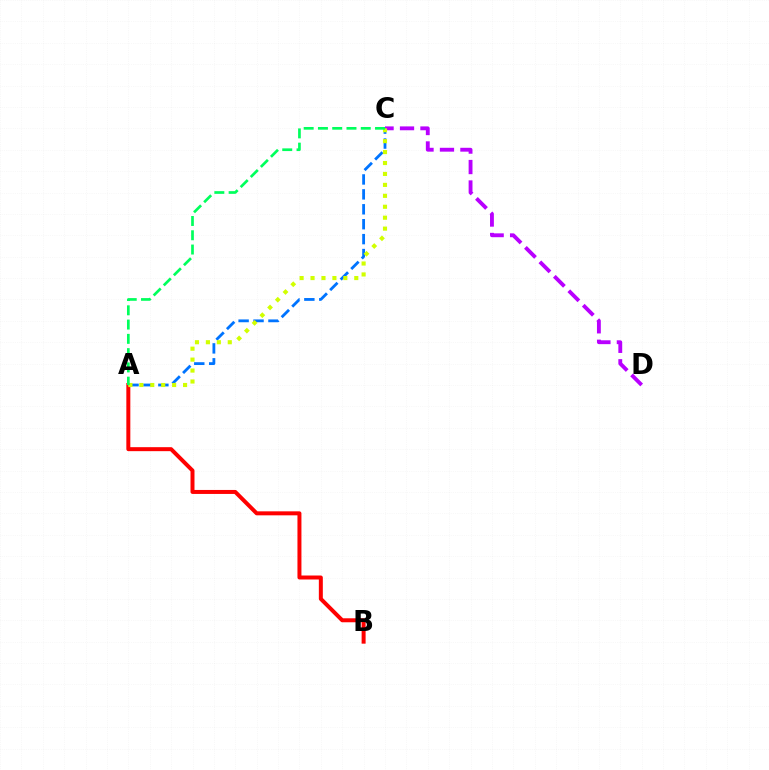{('A', 'B'): [{'color': '#ff0000', 'line_style': 'solid', 'thickness': 2.87}], ('C', 'D'): [{'color': '#b900ff', 'line_style': 'dashed', 'thickness': 2.78}], ('A', 'C'): [{'color': '#0074ff', 'line_style': 'dashed', 'thickness': 2.03}, {'color': '#d1ff00', 'line_style': 'dotted', 'thickness': 2.97}, {'color': '#00ff5c', 'line_style': 'dashed', 'thickness': 1.94}]}